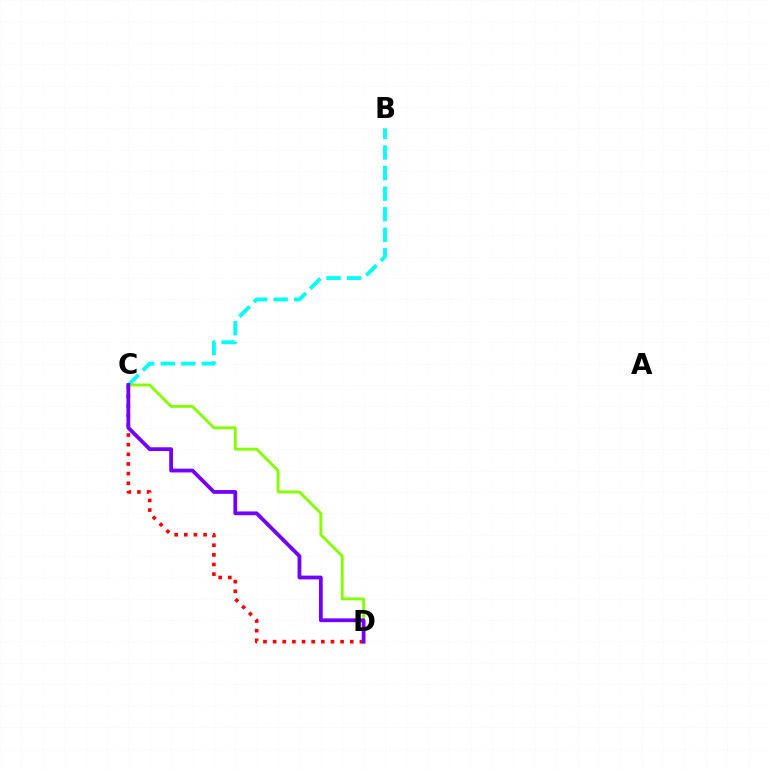{('B', 'C'): [{'color': '#00fff6', 'line_style': 'dashed', 'thickness': 2.79}], ('C', 'D'): [{'color': '#ff0000', 'line_style': 'dotted', 'thickness': 2.62}, {'color': '#84ff00', 'line_style': 'solid', 'thickness': 2.08}, {'color': '#7200ff', 'line_style': 'solid', 'thickness': 2.72}]}